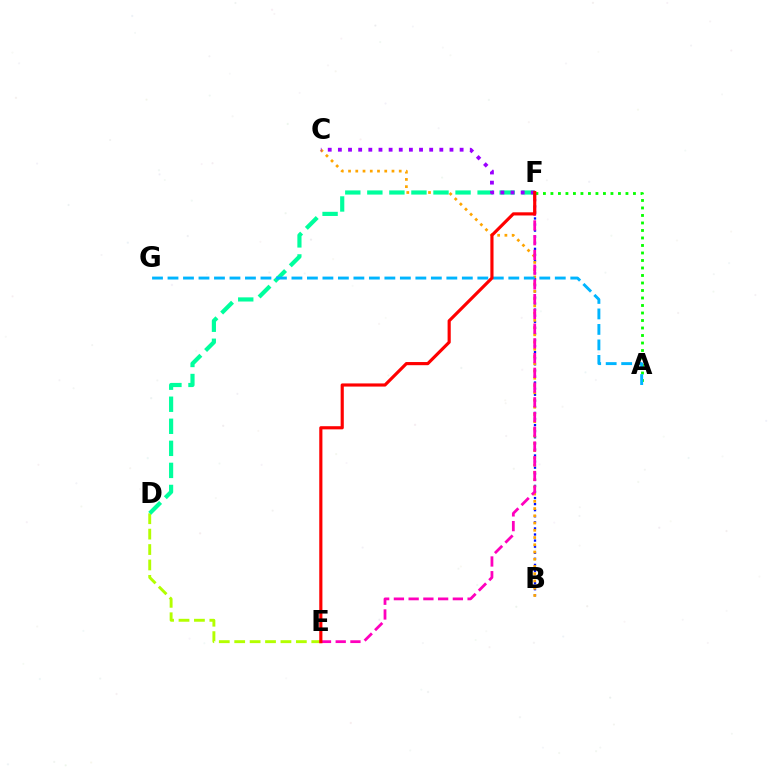{('B', 'F'): [{'color': '#0010ff', 'line_style': 'dotted', 'thickness': 1.65}], ('B', 'C'): [{'color': '#ffa500', 'line_style': 'dotted', 'thickness': 1.97}], ('D', 'E'): [{'color': '#b3ff00', 'line_style': 'dashed', 'thickness': 2.09}], ('E', 'F'): [{'color': '#ff00bd', 'line_style': 'dashed', 'thickness': 2.0}, {'color': '#ff0000', 'line_style': 'solid', 'thickness': 2.27}], ('D', 'F'): [{'color': '#00ff9d', 'line_style': 'dashed', 'thickness': 3.0}], ('A', 'F'): [{'color': '#08ff00', 'line_style': 'dotted', 'thickness': 2.04}], ('C', 'F'): [{'color': '#9b00ff', 'line_style': 'dotted', 'thickness': 2.76}], ('A', 'G'): [{'color': '#00b5ff', 'line_style': 'dashed', 'thickness': 2.1}]}